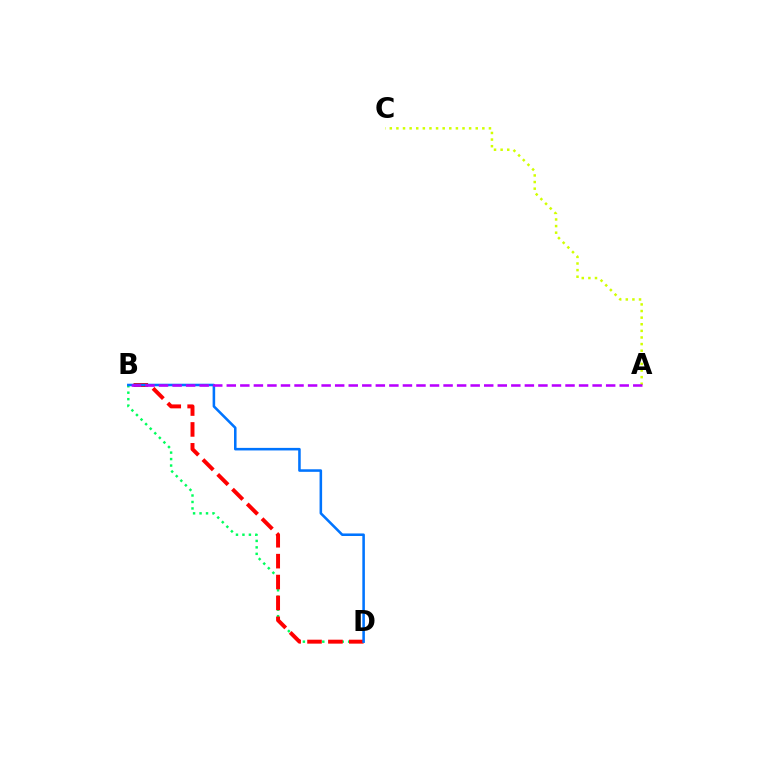{('B', 'D'): [{'color': '#00ff5c', 'line_style': 'dotted', 'thickness': 1.76}, {'color': '#ff0000', 'line_style': 'dashed', 'thickness': 2.84}, {'color': '#0074ff', 'line_style': 'solid', 'thickness': 1.84}], ('A', 'C'): [{'color': '#d1ff00', 'line_style': 'dotted', 'thickness': 1.8}], ('A', 'B'): [{'color': '#b900ff', 'line_style': 'dashed', 'thickness': 1.84}]}